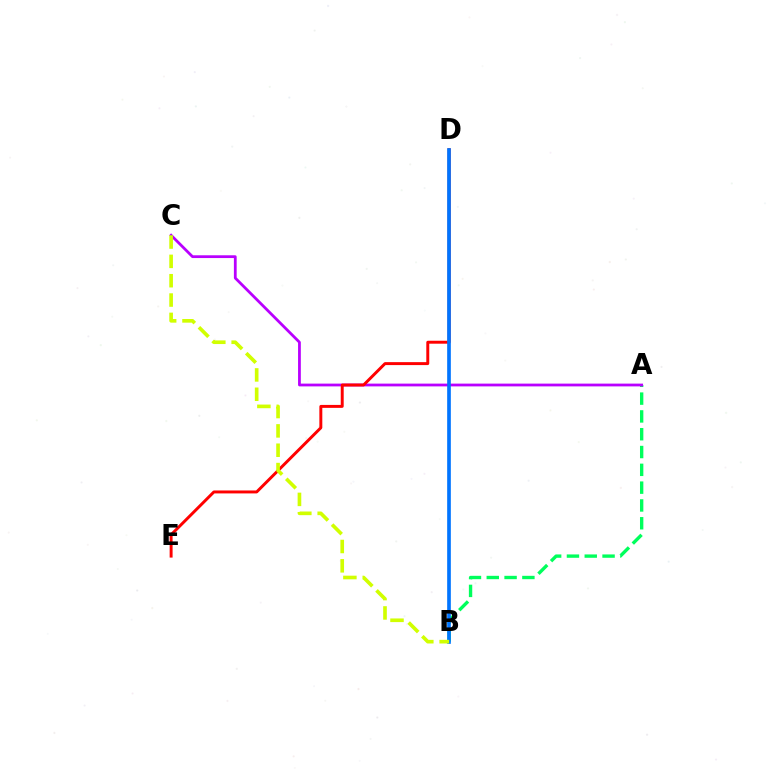{('A', 'B'): [{'color': '#00ff5c', 'line_style': 'dashed', 'thickness': 2.42}], ('A', 'C'): [{'color': '#b900ff', 'line_style': 'solid', 'thickness': 2.0}], ('D', 'E'): [{'color': '#ff0000', 'line_style': 'solid', 'thickness': 2.12}], ('B', 'D'): [{'color': '#0074ff', 'line_style': 'solid', 'thickness': 2.64}], ('B', 'C'): [{'color': '#d1ff00', 'line_style': 'dashed', 'thickness': 2.63}]}